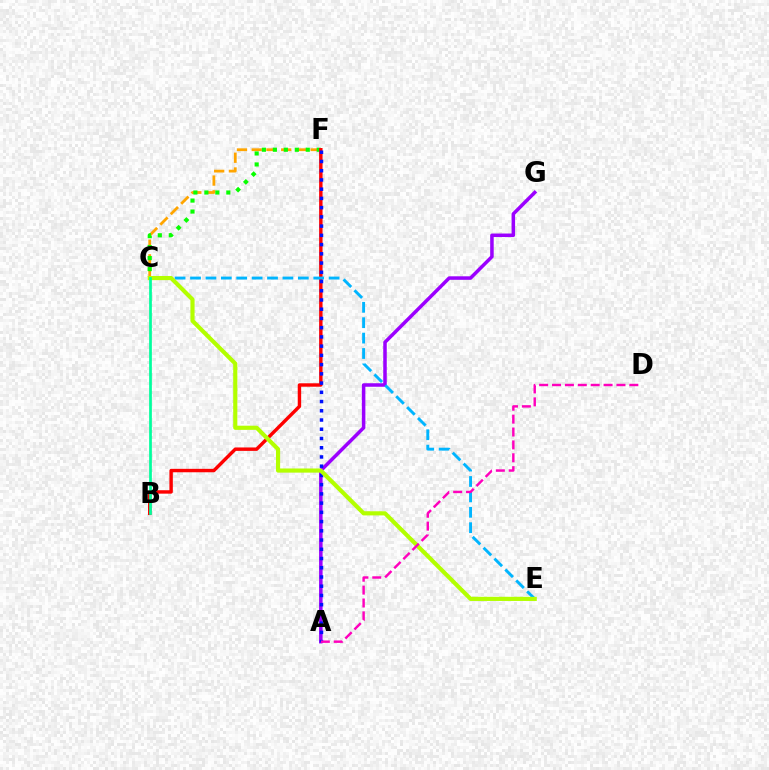{('C', 'F'): [{'color': '#ffa500', 'line_style': 'dashed', 'thickness': 2.0}, {'color': '#08ff00', 'line_style': 'dotted', 'thickness': 2.98}], ('B', 'F'): [{'color': '#ff0000', 'line_style': 'solid', 'thickness': 2.46}], ('A', 'G'): [{'color': '#9b00ff', 'line_style': 'solid', 'thickness': 2.53}], ('C', 'E'): [{'color': '#00b5ff', 'line_style': 'dashed', 'thickness': 2.09}, {'color': '#b3ff00', 'line_style': 'solid', 'thickness': 2.99}], ('A', 'F'): [{'color': '#0010ff', 'line_style': 'dotted', 'thickness': 2.51}], ('B', 'C'): [{'color': '#00ff9d', 'line_style': 'solid', 'thickness': 1.96}], ('A', 'D'): [{'color': '#ff00bd', 'line_style': 'dashed', 'thickness': 1.75}]}